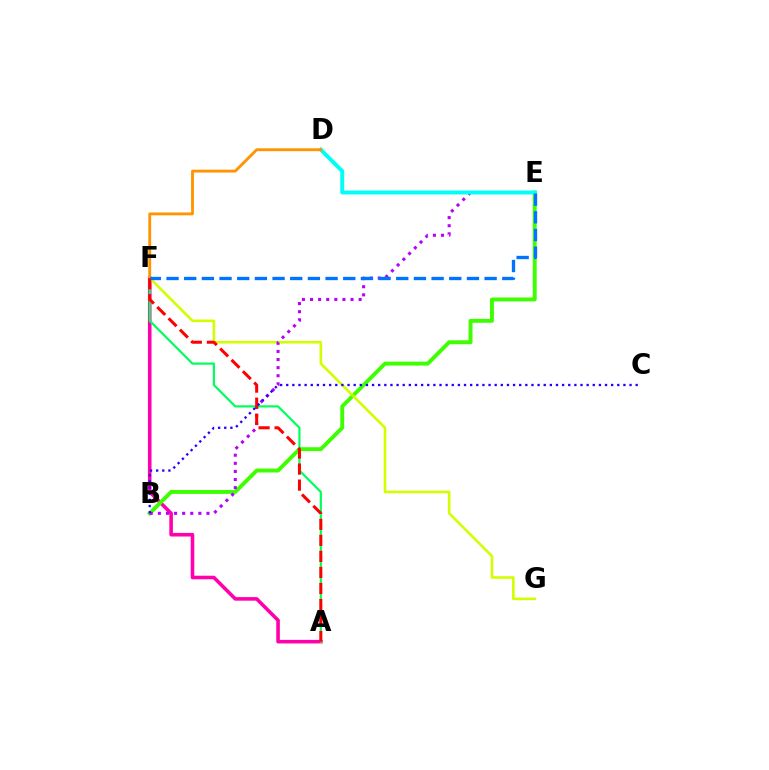{('A', 'F'): [{'color': '#ff00ac', 'line_style': 'solid', 'thickness': 2.58}, {'color': '#00ff5c', 'line_style': 'solid', 'thickness': 1.58}, {'color': '#ff0000', 'line_style': 'dashed', 'thickness': 2.18}], ('B', 'E'): [{'color': '#3dff00', 'line_style': 'solid', 'thickness': 2.81}, {'color': '#b900ff', 'line_style': 'dotted', 'thickness': 2.2}], ('F', 'G'): [{'color': '#d1ff00', 'line_style': 'solid', 'thickness': 1.88}], ('D', 'E'): [{'color': '#00fff6', 'line_style': 'solid', 'thickness': 2.84}], ('D', 'F'): [{'color': '#ff9400', 'line_style': 'solid', 'thickness': 2.05}], ('B', 'C'): [{'color': '#2500ff', 'line_style': 'dotted', 'thickness': 1.67}], ('E', 'F'): [{'color': '#0074ff', 'line_style': 'dashed', 'thickness': 2.4}]}